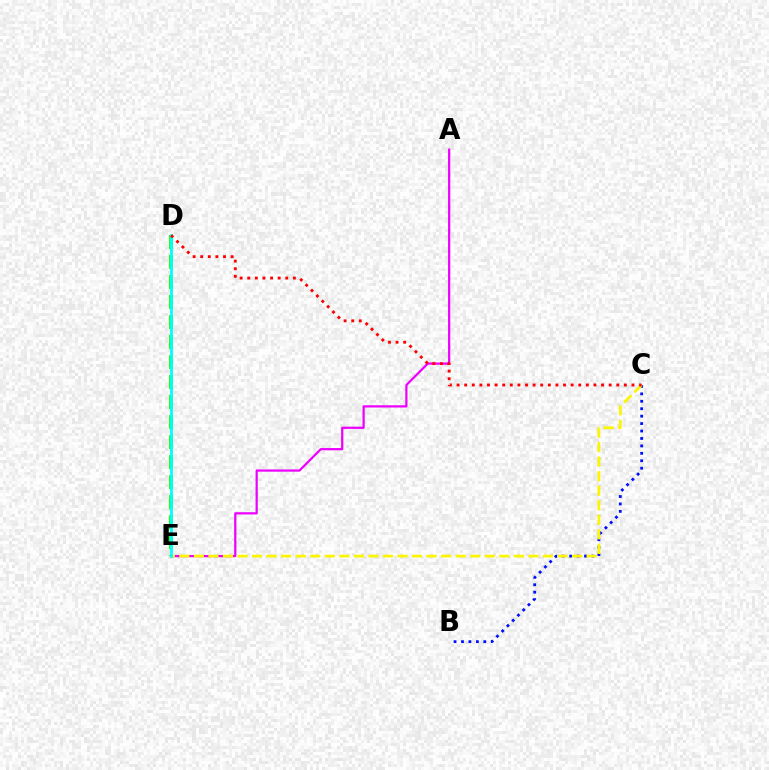{('D', 'E'): [{'color': '#08ff00', 'line_style': 'dashed', 'thickness': 2.72}, {'color': '#00fff6', 'line_style': 'solid', 'thickness': 2.02}], ('B', 'C'): [{'color': '#0010ff', 'line_style': 'dotted', 'thickness': 2.02}], ('A', 'E'): [{'color': '#ee00ff', 'line_style': 'solid', 'thickness': 1.61}], ('C', 'E'): [{'color': '#fcf500', 'line_style': 'dashed', 'thickness': 1.98}], ('C', 'D'): [{'color': '#ff0000', 'line_style': 'dotted', 'thickness': 2.07}]}